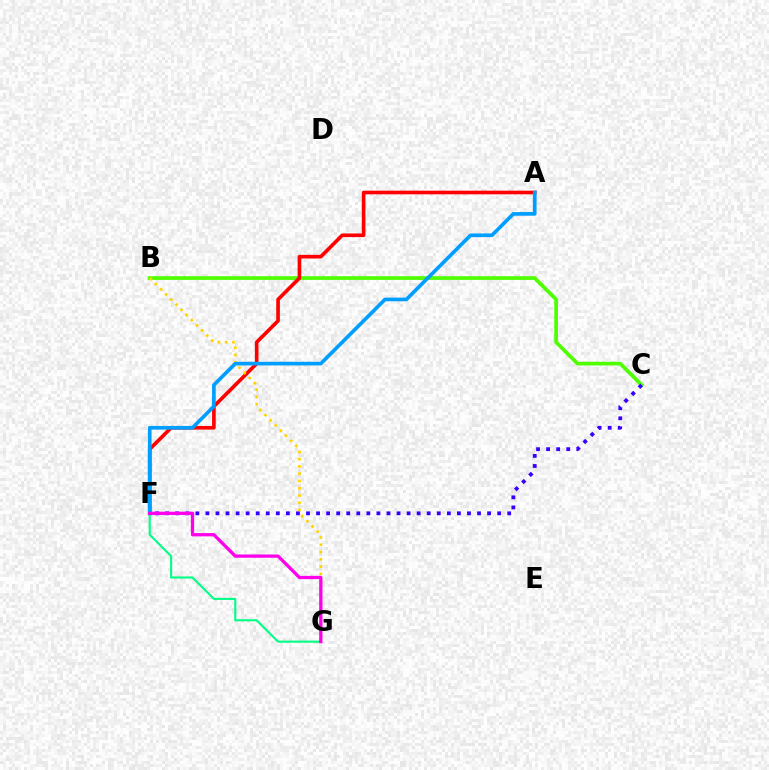{('B', 'C'): [{'color': '#4fff00', 'line_style': 'solid', 'thickness': 2.66}], ('A', 'F'): [{'color': '#ff0000', 'line_style': 'solid', 'thickness': 2.62}, {'color': '#009eff', 'line_style': 'solid', 'thickness': 2.64}], ('B', 'G'): [{'color': '#ffd500', 'line_style': 'dotted', 'thickness': 1.97}], ('F', 'G'): [{'color': '#00ff86', 'line_style': 'solid', 'thickness': 1.51}, {'color': '#ff00ed', 'line_style': 'solid', 'thickness': 2.36}], ('C', 'F'): [{'color': '#3700ff', 'line_style': 'dotted', 'thickness': 2.73}]}